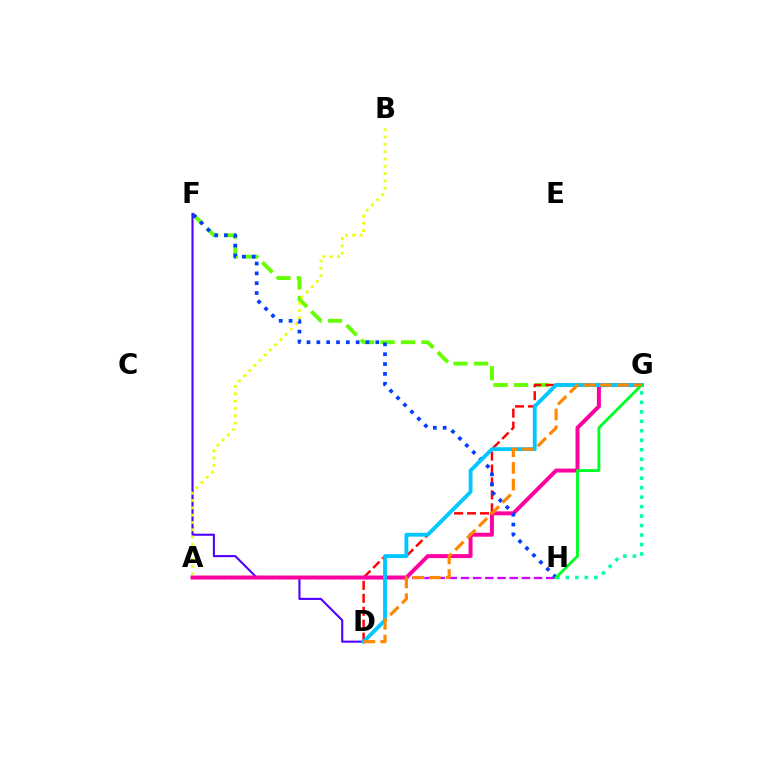{('F', 'G'): [{'color': '#66ff00', 'line_style': 'dashed', 'thickness': 2.78}], ('D', 'F'): [{'color': '#4f00ff', 'line_style': 'solid', 'thickness': 1.51}], ('A', 'H'): [{'color': '#d600ff', 'line_style': 'dashed', 'thickness': 1.65}], ('D', 'G'): [{'color': '#ff0000', 'line_style': 'dashed', 'thickness': 1.76}, {'color': '#00c7ff', 'line_style': 'solid', 'thickness': 2.77}, {'color': '#ff8800', 'line_style': 'dashed', 'thickness': 2.27}], ('A', 'G'): [{'color': '#ff00a0', 'line_style': 'solid', 'thickness': 2.86}], ('A', 'B'): [{'color': '#eeff00', 'line_style': 'dotted', 'thickness': 1.99}], ('F', 'H'): [{'color': '#003fff', 'line_style': 'dotted', 'thickness': 2.67}], ('G', 'H'): [{'color': '#00ffaf', 'line_style': 'dotted', 'thickness': 2.57}, {'color': '#00ff27', 'line_style': 'solid', 'thickness': 2.07}]}